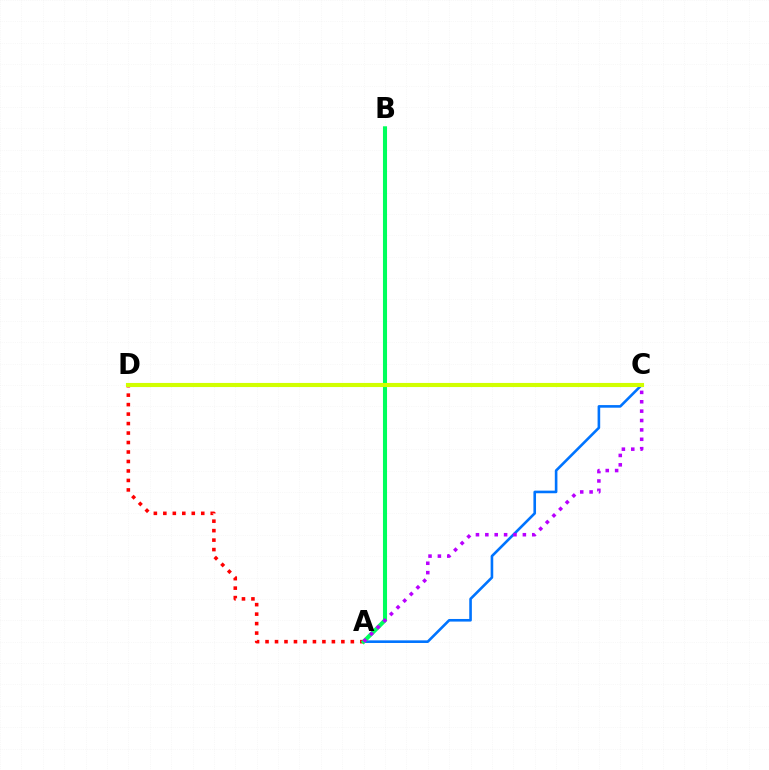{('A', 'C'): [{'color': '#0074ff', 'line_style': 'solid', 'thickness': 1.88}, {'color': '#b900ff', 'line_style': 'dotted', 'thickness': 2.55}], ('A', 'D'): [{'color': '#ff0000', 'line_style': 'dotted', 'thickness': 2.58}], ('A', 'B'): [{'color': '#00ff5c', 'line_style': 'solid', 'thickness': 2.94}], ('C', 'D'): [{'color': '#d1ff00', 'line_style': 'solid', 'thickness': 2.96}]}